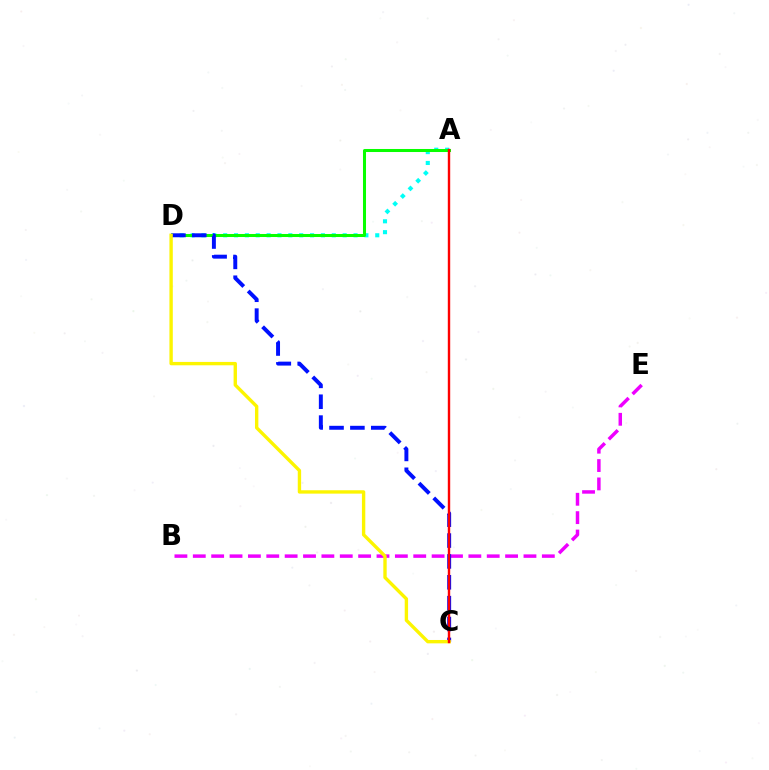{('B', 'E'): [{'color': '#ee00ff', 'line_style': 'dashed', 'thickness': 2.5}], ('A', 'D'): [{'color': '#00fff6', 'line_style': 'dotted', 'thickness': 2.95}, {'color': '#08ff00', 'line_style': 'solid', 'thickness': 2.18}], ('C', 'D'): [{'color': '#0010ff', 'line_style': 'dashed', 'thickness': 2.84}, {'color': '#fcf500', 'line_style': 'solid', 'thickness': 2.42}], ('A', 'C'): [{'color': '#ff0000', 'line_style': 'solid', 'thickness': 1.73}]}